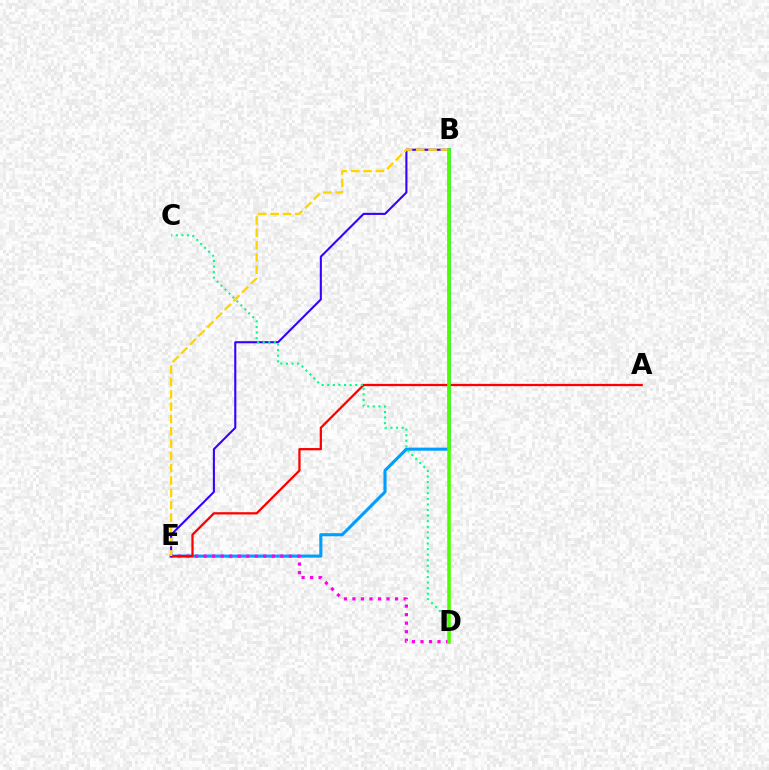{('B', 'E'): [{'color': '#009eff', 'line_style': 'solid', 'thickness': 2.22}, {'color': '#3700ff', 'line_style': 'solid', 'thickness': 1.51}, {'color': '#ffd500', 'line_style': 'dashed', 'thickness': 1.67}], ('D', 'E'): [{'color': '#ff00ed', 'line_style': 'dotted', 'thickness': 2.32}], ('A', 'E'): [{'color': '#ff0000', 'line_style': 'solid', 'thickness': 1.63}], ('C', 'D'): [{'color': '#00ff86', 'line_style': 'dotted', 'thickness': 1.52}], ('B', 'D'): [{'color': '#4fff00', 'line_style': 'solid', 'thickness': 2.55}]}